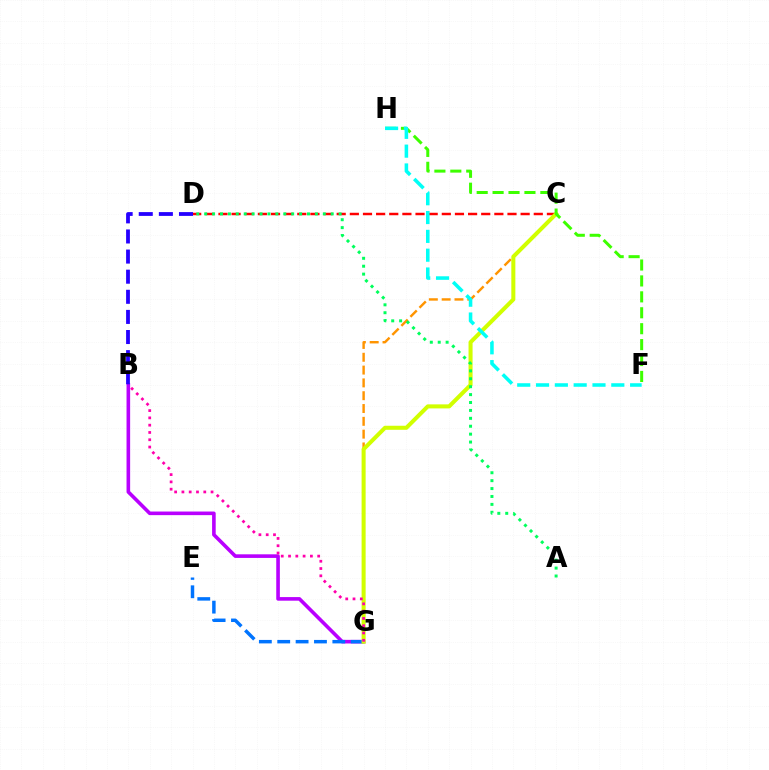{('C', 'D'): [{'color': '#ff0000', 'line_style': 'dashed', 'thickness': 1.78}], ('C', 'G'): [{'color': '#ff9400', 'line_style': 'dashed', 'thickness': 1.74}, {'color': '#d1ff00', 'line_style': 'solid', 'thickness': 2.91}], ('B', 'G'): [{'color': '#b900ff', 'line_style': 'solid', 'thickness': 2.6}, {'color': '#ff00ac', 'line_style': 'dotted', 'thickness': 1.98}], ('E', 'G'): [{'color': '#0074ff', 'line_style': 'dashed', 'thickness': 2.5}], ('B', 'D'): [{'color': '#2500ff', 'line_style': 'dashed', 'thickness': 2.73}], ('F', 'H'): [{'color': '#3dff00', 'line_style': 'dashed', 'thickness': 2.16}, {'color': '#00fff6', 'line_style': 'dashed', 'thickness': 2.56}], ('A', 'D'): [{'color': '#00ff5c', 'line_style': 'dotted', 'thickness': 2.15}]}